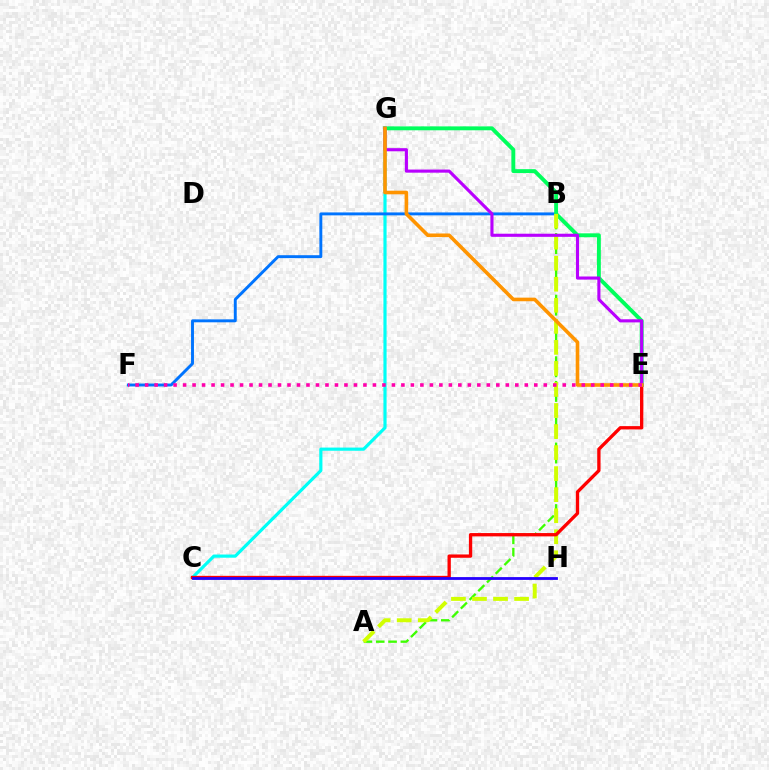{('C', 'G'): [{'color': '#00fff6', 'line_style': 'solid', 'thickness': 2.29}], ('B', 'F'): [{'color': '#0074ff', 'line_style': 'solid', 'thickness': 2.11}], ('A', 'B'): [{'color': '#3dff00', 'line_style': 'dashed', 'thickness': 1.67}, {'color': '#d1ff00', 'line_style': 'dashed', 'thickness': 2.86}], ('E', 'G'): [{'color': '#00ff5c', 'line_style': 'solid', 'thickness': 2.81}, {'color': '#b900ff', 'line_style': 'solid', 'thickness': 2.24}, {'color': '#ff9400', 'line_style': 'solid', 'thickness': 2.59}], ('C', 'E'): [{'color': '#ff0000', 'line_style': 'solid', 'thickness': 2.39}], ('C', 'H'): [{'color': '#2500ff', 'line_style': 'solid', 'thickness': 2.02}], ('E', 'F'): [{'color': '#ff00ac', 'line_style': 'dotted', 'thickness': 2.58}]}